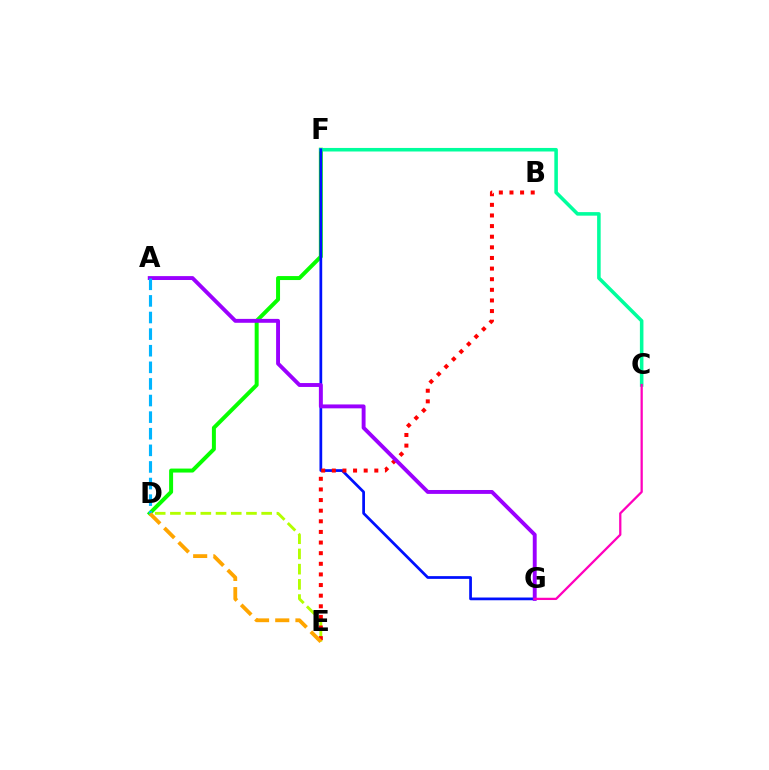{('D', 'F'): [{'color': '#08ff00', 'line_style': 'solid', 'thickness': 2.86}], ('C', 'F'): [{'color': '#00ff9d', 'line_style': 'solid', 'thickness': 2.56}], ('D', 'E'): [{'color': '#b3ff00', 'line_style': 'dashed', 'thickness': 2.07}, {'color': '#ffa500', 'line_style': 'dashed', 'thickness': 2.74}], ('F', 'G'): [{'color': '#0010ff', 'line_style': 'solid', 'thickness': 1.97}], ('B', 'E'): [{'color': '#ff0000', 'line_style': 'dotted', 'thickness': 2.89}], ('A', 'G'): [{'color': '#9b00ff', 'line_style': 'solid', 'thickness': 2.81}], ('A', 'D'): [{'color': '#00b5ff', 'line_style': 'dashed', 'thickness': 2.26}], ('C', 'G'): [{'color': '#ff00bd', 'line_style': 'solid', 'thickness': 1.63}]}